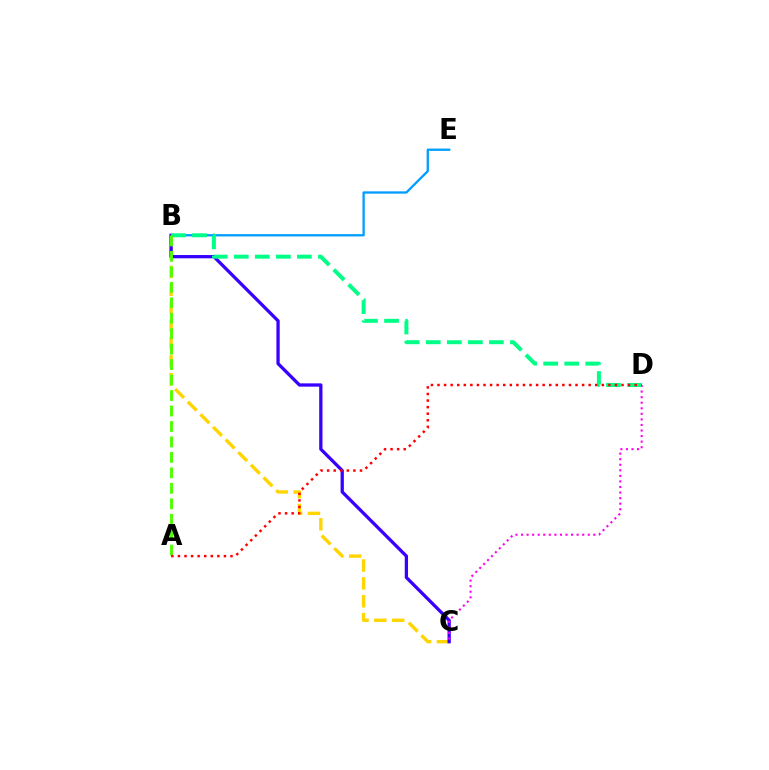{('B', 'C'): [{'color': '#ffd500', 'line_style': 'dashed', 'thickness': 2.43}, {'color': '#3700ff', 'line_style': 'solid', 'thickness': 2.36}], ('B', 'E'): [{'color': '#009eff', 'line_style': 'solid', 'thickness': 1.66}], ('C', 'D'): [{'color': '#ff00ed', 'line_style': 'dotted', 'thickness': 1.51}], ('B', 'D'): [{'color': '#00ff86', 'line_style': 'dashed', 'thickness': 2.86}], ('A', 'B'): [{'color': '#4fff00', 'line_style': 'dashed', 'thickness': 2.1}], ('A', 'D'): [{'color': '#ff0000', 'line_style': 'dotted', 'thickness': 1.79}]}